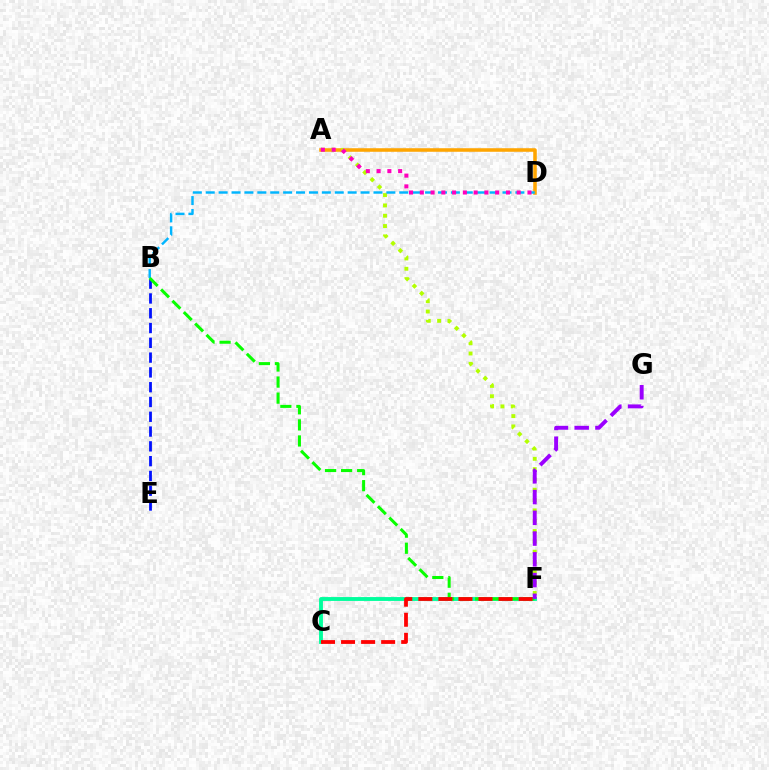{('A', 'D'): [{'color': '#ffa500', 'line_style': 'solid', 'thickness': 2.56}, {'color': '#ff00bd', 'line_style': 'dotted', 'thickness': 2.93}], ('B', 'E'): [{'color': '#0010ff', 'line_style': 'dashed', 'thickness': 2.01}], ('A', 'F'): [{'color': '#b3ff00', 'line_style': 'dotted', 'thickness': 2.8}], ('B', 'D'): [{'color': '#00b5ff', 'line_style': 'dashed', 'thickness': 1.75}], ('C', 'F'): [{'color': '#00ff9d', 'line_style': 'solid', 'thickness': 2.78}, {'color': '#ff0000', 'line_style': 'dashed', 'thickness': 2.72}], ('B', 'F'): [{'color': '#08ff00', 'line_style': 'dashed', 'thickness': 2.18}], ('F', 'G'): [{'color': '#9b00ff', 'line_style': 'dashed', 'thickness': 2.82}]}